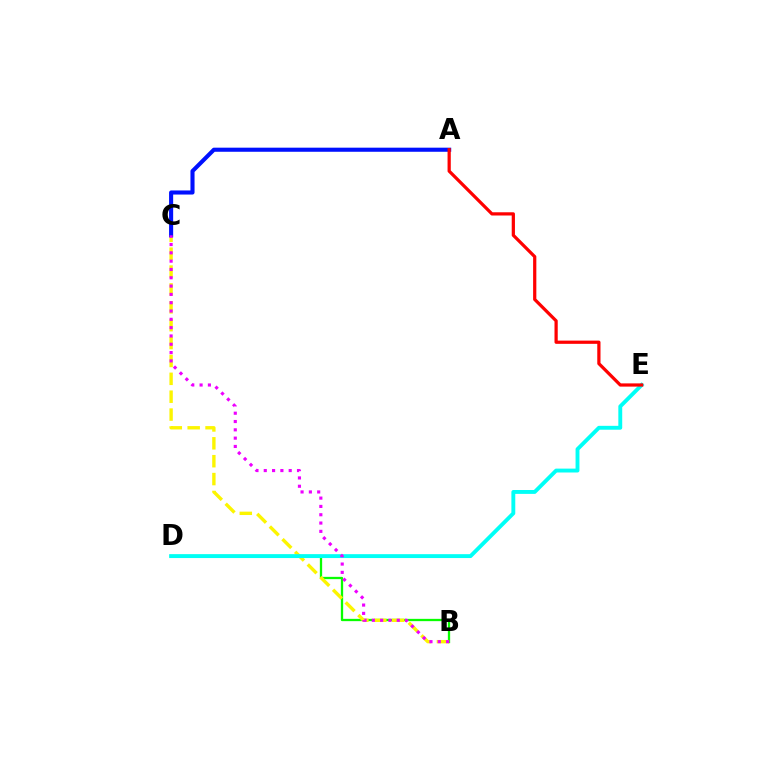{('B', 'D'): [{'color': '#08ff00', 'line_style': 'solid', 'thickness': 1.66}], ('B', 'C'): [{'color': '#fcf500', 'line_style': 'dashed', 'thickness': 2.43}, {'color': '#ee00ff', 'line_style': 'dotted', 'thickness': 2.26}], ('D', 'E'): [{'color': '#00fff6', 'line_style': 'solid', 'thickness': 2.8}], ('A', 'C'): [{'color': '#0010ff', 'line_style': 'solid', 'thickness': 2.95}], ('A', 'E'): [{'color': '#ff0000', 'line_style': 'solid', 'thickness': 2.32}]}